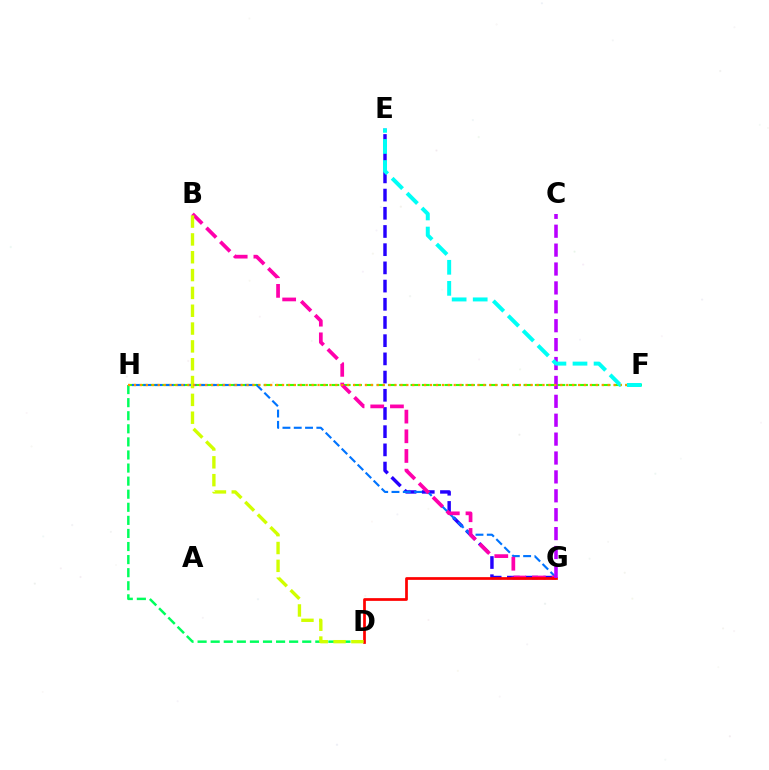{('F', 'H'): [{'color': '#3dff00', 'line_style': 'dashed', 'thickness': 1.54}, {'color': '#ff9400', 'line_style': 'dotted', 'thickness': 1.61}], ('E', 'G'): [{'color': '#2500ff', 'line_style': 'dashed', 'thickness': 2.47}], ('G', 'H'): [{'color': '#0074ff', 'line_style': 'dashed', 'thickness': 1.54}], ('B', 'G'): [{'color': '#ff00ac', 'line_style': 'dashed', 'thickness': 2.67}], ('D', 'H'): [{'color': '#00ff5c', 'line_style': 'dashed', 'thickness': 1.78}], ('D', 'G'): [{'color': '#ff0000', 'line_style': 'solid', 'thickness': 1.97}], ('B', 'D'): [{'color': '#d1ff00', 'line_style': 'dashed', 'thickness': 2.42}], ('C', 'G'): [{'color': '#b900ff', 'line_style': 'dashed', 'thickness': 2.57}], ('E', 'F'): [{'color': '#00fff6', 'line_style': 'dashed', 'thickness': 2.86}]}